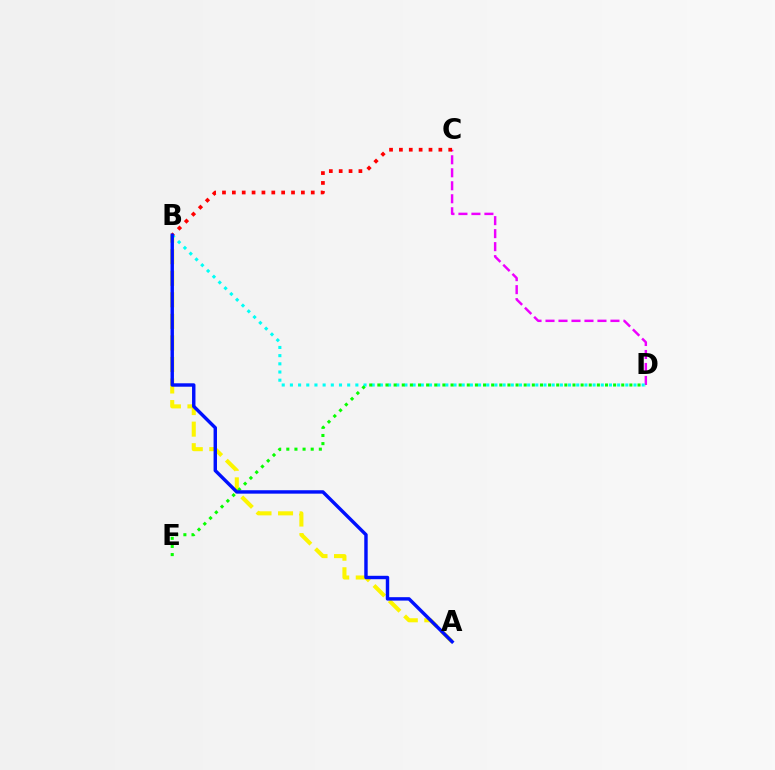{('A', 'B'): [{'color': '#fcf500', 'line_style': 'dashed', 'thickness': 2.93}, {'color': '#0010ff', 'line_style': 'solid', 'thickness': 2.46}], ('C', 'D'): [{'color': '#ee00ff', 'line_style': 'dashed', 'thickness': 1.76}], ('B', 'C'): [{'color': '#ff0000', 'line_style': 'dotted', 'thickness': 2.68}], ('B', 'D'): [{'color': '#00fff6', 'line_style': 'dotted', 'thickness': 2.22}], ('D', 'E'): [{'color': '#08ff00', 'line_style': 'dotted', 'thickness': 2.21}]}